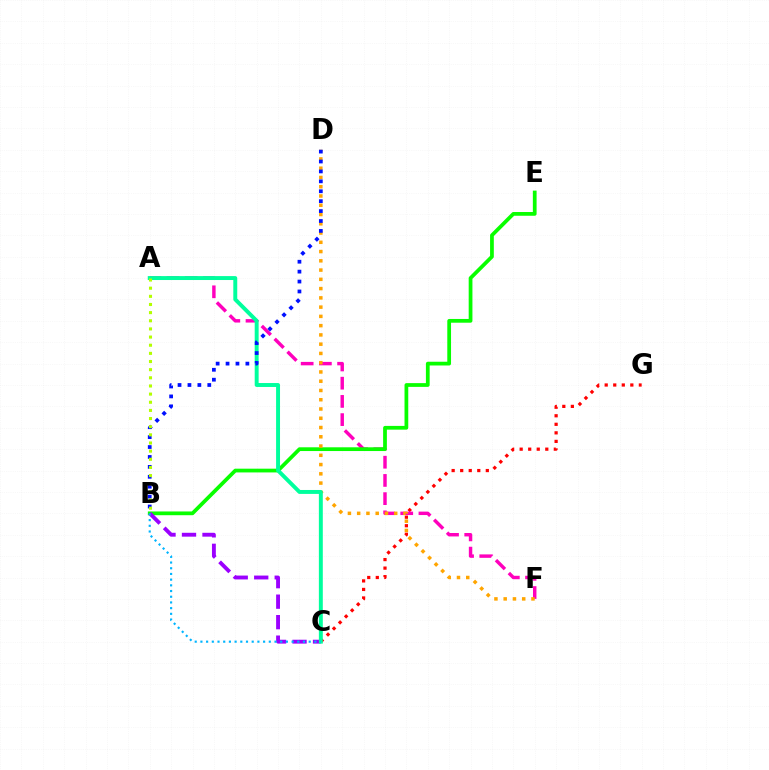{('C', 'G'): [{'color': '#ff0000', 'line_style': 'dotted', 'thickness': 2.32}], ('A', 'F'): [{'color': '#ff00bd', 'line_style': 'dashed', 'thickness': 2.47}], ('B', 'E'): [{'color': '#08ff00', 'line_style': 'solid', 'thickness': 2.7}], ('D', 'F'): [{'color': '#ffa500', 'line_style': 'dotted', 'thickness': 2.52}], ('B', 'C'): [{'color': '#9b00ff', 'line_style': 'dashed', 'thickness': 2.78}, {'color': '#00b5ff', 'line_style': 'dotted', 'thickness': 1.55}], ('A', 'C'): [{'color': '#00ff9d', 'line_style': 'solid', 'thickness': 2.83}], ('B', 'D'): [{'color': '#0010ff', 'line_style': 'dotted', 'thickness': 2.69}], ('A', 'B'): [{'color': '#b3ff00', 'line_style': 'dotted', 'thickness': 2.21}]}